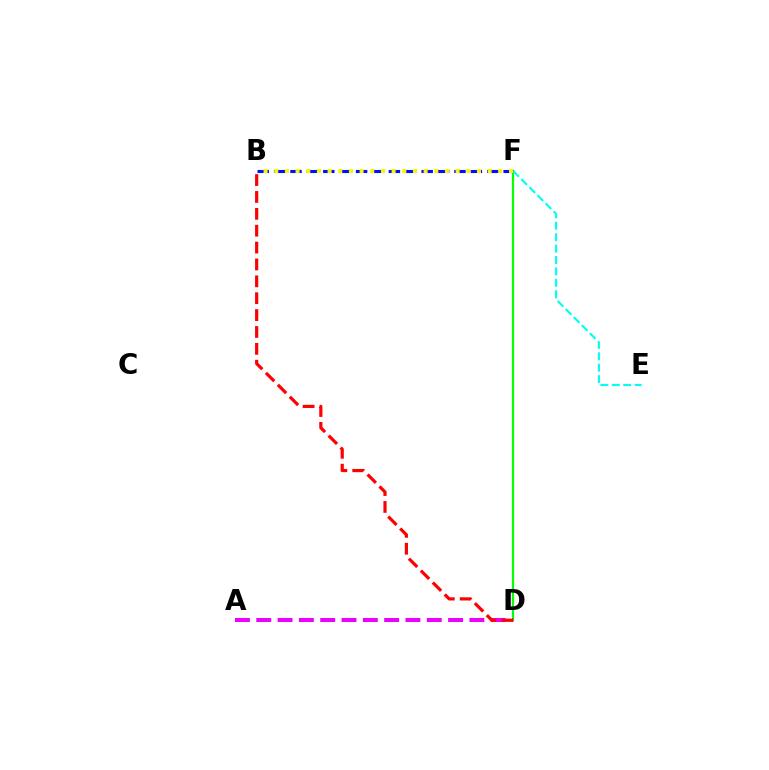{('D', 'F'): [{'color': '#08ff00', 'line_style': 'solid', 'thickness': 1.59}], ('B', 'F'): [{'color': '#0010ff', 'line_style': 'dashed', 'thickness': 2.23}, {'color': '#fcf500', 'line_style': 'dotted', 'thickness': 2.9}], ('A', 'D'): [{'color': '#ee00ff', 'line_style': 'dashed', 'thickness': 2.9}], ('E', 'F'): [{'color': '#00fff6', 'line_style': 'dashed', 'thickness': 1.55}], ('B', 'D'): [{'color': '#ff0000', 'line_style': 'dashed', 'thickness': 2.29}]}